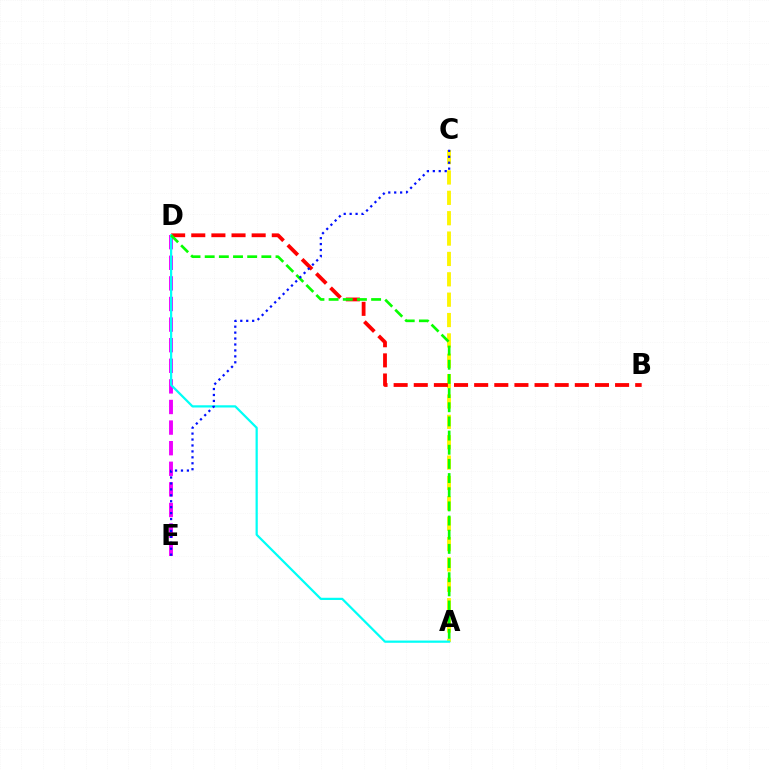{('D', 'E'): [{'color': '#ee00ff', 'line_style': 'dashed', 'thickness': 2.8}], ('A', 'C'): [{'color': '#fcf500', 'line_style': 'dashed', 'thickness': 2.77}], ('B', 'D'): [{'color': '#ff0000', 'line_style': 'dashed', 'thickness': 2.73}], ('A', 'D'): [{'color': '#00fff6', 'line_style': 'solid', 'thickness': 1.61}, {'color': '#08ff00', 'line_style': 'dashed', 'thickness': 1.92}], ('C', 'E'): [{'color': '#0010ff', 'line_style': 'dotted', 'thickness': 1.61}]}